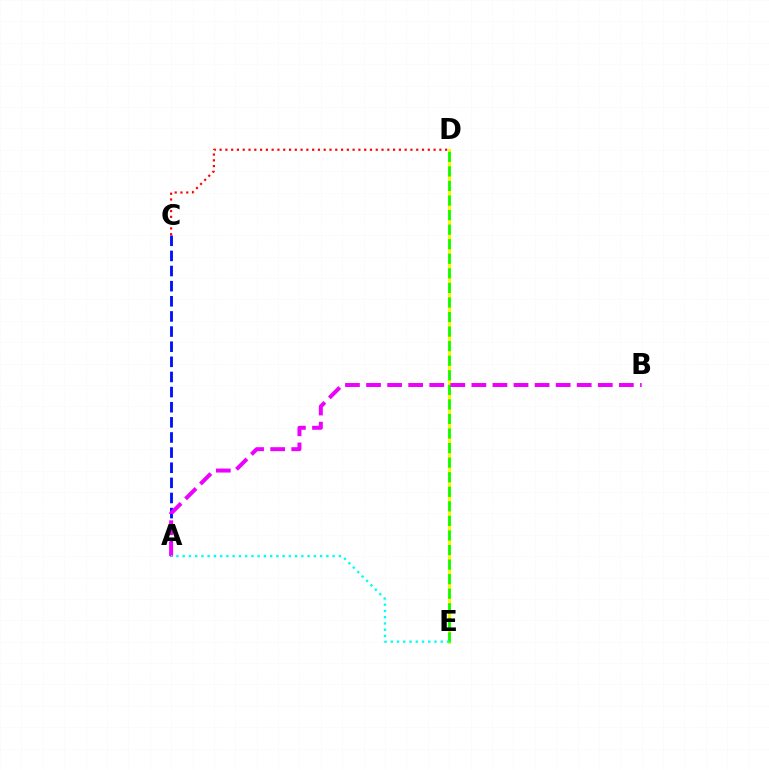{('D', 'E'): [{'color': '#fcf500', 'line_style': 'solid', 'thickness': 2.2}, {'color': '#08ff00', 'line_style': 'dashed', 'thickness': 1.98}], ('A', 'C'): [{'color': '#0010ff', 'line_style': 'dashed', 'thickness': 2.06}], ('A', 'B'): [{'color': '#ee00ff', 'line_style': 'dashed', 'thickness': 2.86}], ('A', 'E'): [{'color': '#00fff6', 'line_style': 'dotted', 'thickness': 1.7}], ('C', 'D'): [{'color': '#ff0000', 'line_style': 'dotted', 'thickness': 1.57}]}